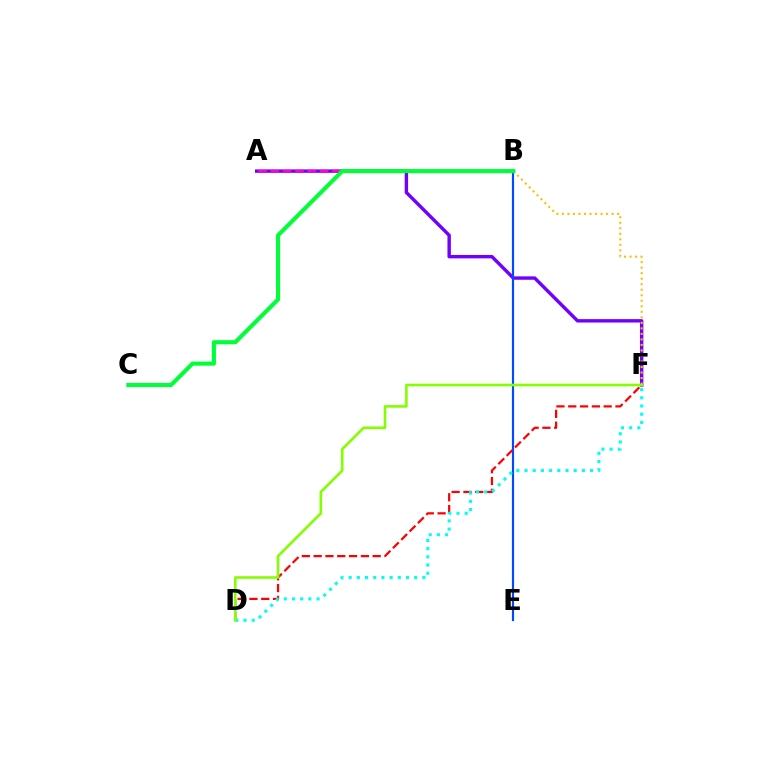{('A', 'F'): [{'color': '#7200ff', 'line_style': 'solid', 'thickness': 2.45}], ('B', 'E'): [{'color': '#004bff', 'line_style': 'solid', 'thickness': 1.56}], ('D', 'F'): [{'color': '#ff0000', 'line_style': 'dashed', 'thickness': 1.6}, {'color': '#00fff6', 'line_style': 'dotted', 'thickness': 2.23}, {'color': '#84ff00', 'line_style': 'solid', 'thickness': 1.88}], ('B', 'F'): [{'color': '#ffbd00', 'line_style': 'dotted', 'thickness': 1.5}], ('A', 'B'): [{'color': '#ff00cf', 'line_style': 'dashed', 'thickness': 1.67}], ('B', 'C'): [{'color': '#00ff39', 'line_style': 'solid', 'thickness': 2.95}]}